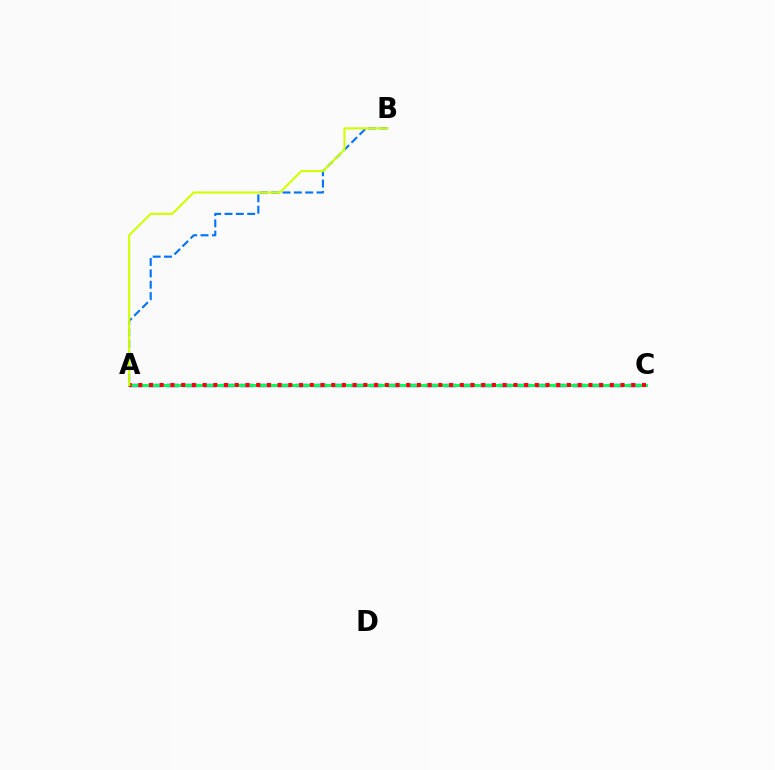{('A', 'C'): [{'color': '#b900ff', 'line_style': 'dashed', 'thickness': 2.51}, {'color': '#00ff5c', 'line_style': 'solid', 'thickness': 2.11}, {'color': '#ff0000', 'line_style': 'dotted', 'thickness': 2.91}], ('A', 'B'): [{'color': '#0074ff', 'line_style': 'dashed', 'thickness': 1.54}, {'color': '#d1ff00', 'line_style': 'solid', 'thickness': 1.53}]}